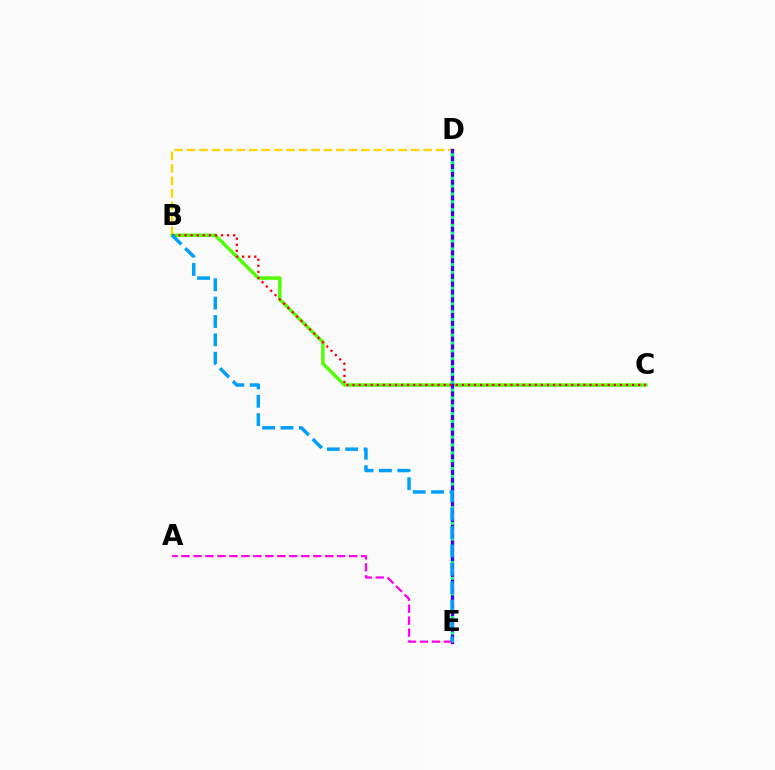{('B', 'D'): [{'color': '#ffd500', 'line_style': 'dashed', 'thickness': 1.69}], ('B', 'C'): [{'color': '#4fff00', 'line_style': 'solid', 'thickness': 2.46}, {'color': '#ff0000', 'line_style': 'dotted', 'thickness': 1.65}], ('D', 'E'): [{'color': '#3700ff', 'line_style': 'solid', 'thickness': 2.38}, {'color': '#00ff86', 'line_style': 'dotted', 'thickness': 2.13}], ('A', 'E'): [{'color': '#ff00ed', 'line_style': 'dashed', 'thickness': 1.63}], ('B', 'E'): [{'color': '#009eff', 'line_style': 'dashed', 'thickness': 2.5}]}